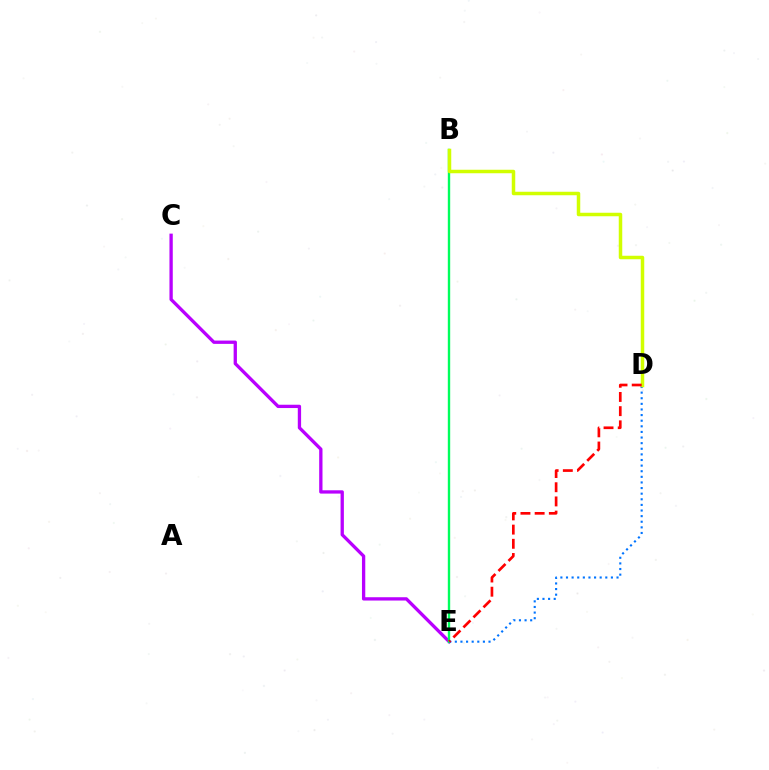{('C', 'E'): [{'color': '#b900ff', 'line_style': 'solid', 'thickness': 2.38}], ('B', 'E'): [{'color': '#00ff5c', 'line_style': 'solid', 'thickness': 1.72}], ('D', 'E'): [{'color': '#0074ff', 'line_style': 'dotted', 'thickness': 1.53}, {'color': '#ff0000', 'line_style': 'dashed', 'thickness': 1.93}], ('B', 'D'): [{'color': '#d1ff00', 'line_style': 'solid', 'thickness': 2.51}]}